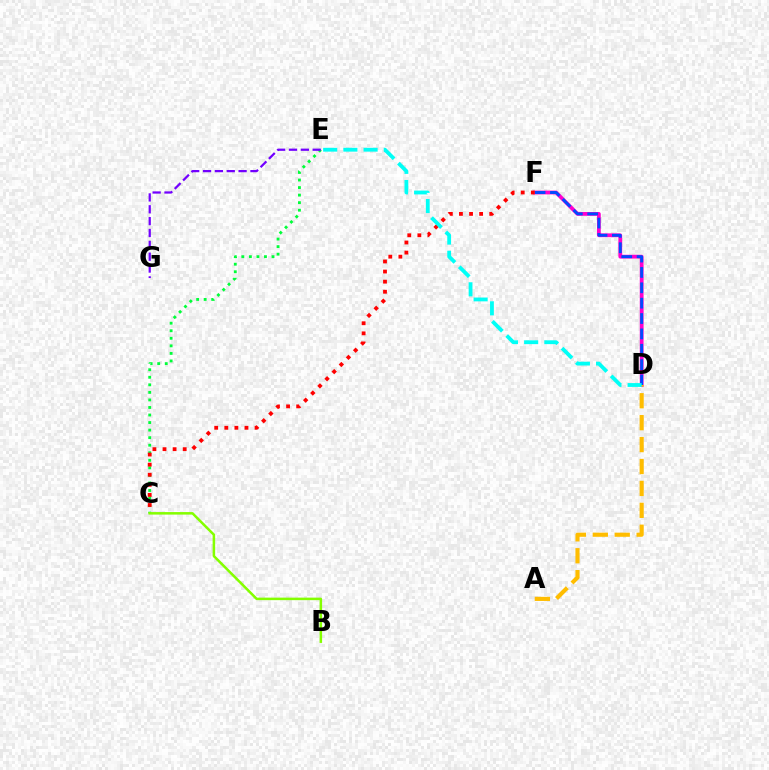{('D', 'F'): [{'color': '#ff00cf', 'line_style': 'solid', 'thickness': 2.72}, {'color': '#004bff', 'line_style': 'dashed', 'thickness': 2.09}], ('C', 'E'): [{'color': '#00ff39', 'line_style': 'dotted', 'thickness': 2.05}], ('C', 'F'): [{'color': '#ff0000', 'line_style': 'dotted', 'thickness': 2.74}], ('A', 'D'): [{'color': '#ffbd00', 'line_style': 'dashed', 'thickness': 2.98}], ('B', 'C'): [{'color': '#84ff00', 'line_style': 'solid', 'thickness': 1.81}], ('D', 'E'): [{'color': '#00fff6', 'line_style': 'dashed', 'thickness': 2.74}], ('E', 'G'): [{'color': '#7200ff', 'line_style': 'dashed', 'thickness': 1.61}]}